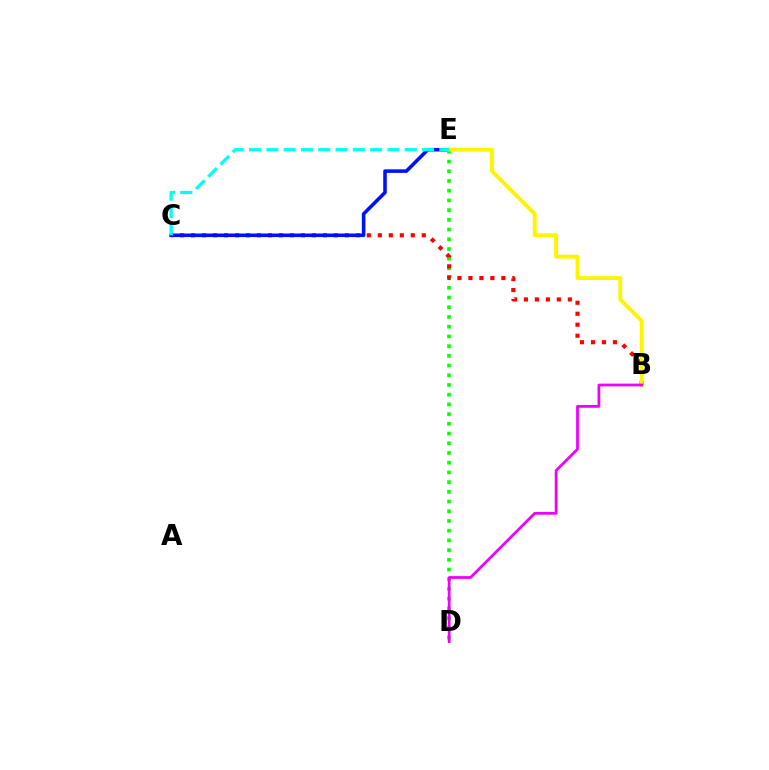{('D', 'E'): [{'color': '#08ff00', 'line_style': 'dotted', 'thickness': 2.64}], ('B', 'C'): [{'color': '#ff0000', 'line_style': 'dotted', 'thickness': 2.98}], ('C', 'E'): [{'color': '#0010ff', 'line_style': 'solid', 'thickness': 2.56}, {'color': '#00fff6', 'line_style': 'dashed', 'thickness': 2.35}], ('B', 'E'): [{'color': '#fcf500', 'line_style': 'solid', 'thickness': 2.79}], ('B', 'D'): [{'color': '#ee00ff', 'line_style': 'solid', 'thickness': 2.0}]}